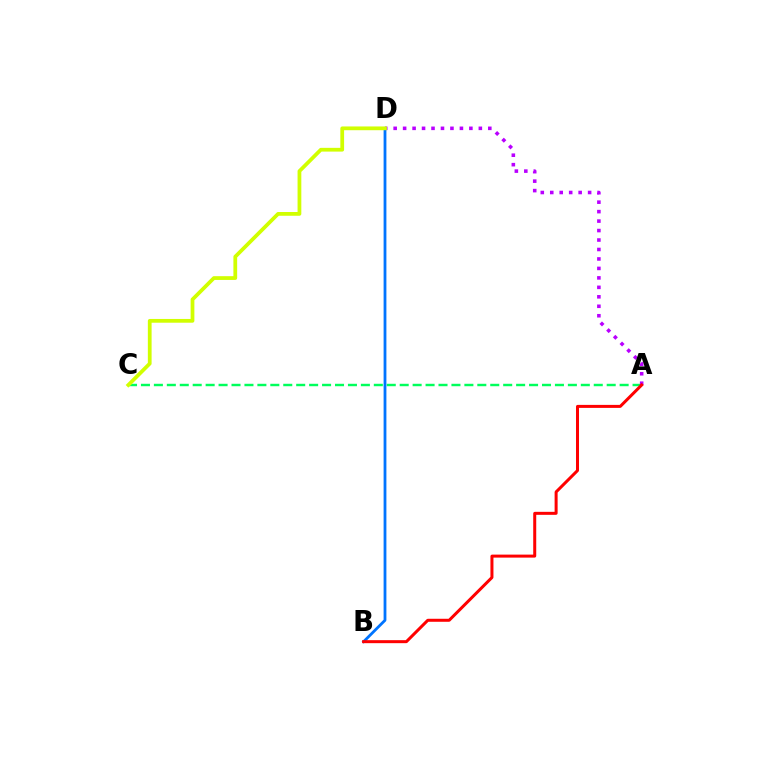{('A', 'C'): [{'color': '#00ff5c', 'line_style': 'dashed', 'thickness': 1.76}], ('A', 'D'): [{'color': '#b900ff', 'line_style': 'dotted', 'thickness': 2.57}], ('B', 'D'): [{'color': '#0074ff', 'line_style': 'solid', 'thickness': 2.02}], ('C', 'D'): [{'color': '#d1ff00', 'line_style': 'solid', 'thickness': 2.71}], ('A', 'B'): [{'color': '#ff0000', 'line_style': 'solid', 'thickness': 2.16}]}